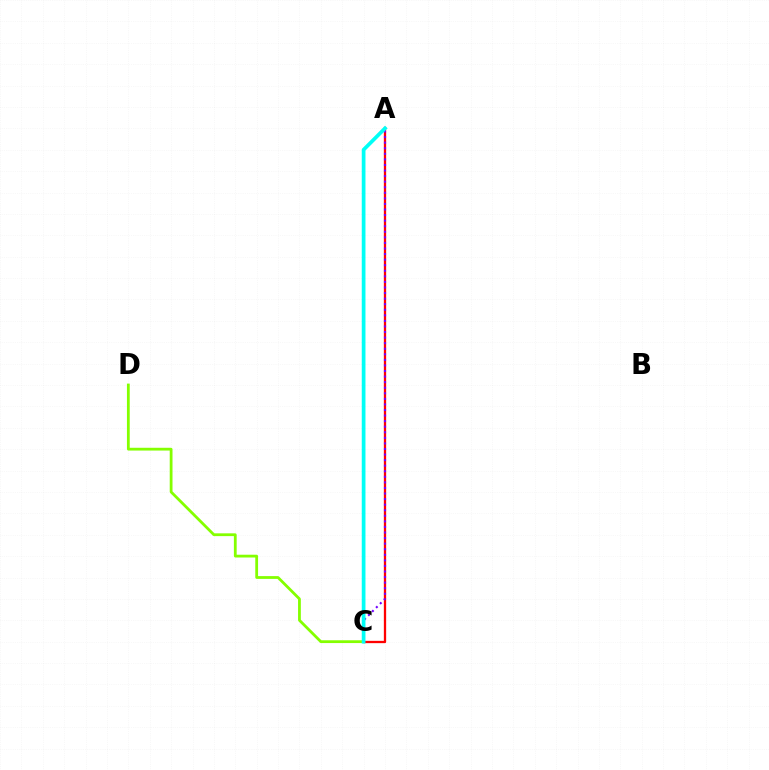{('A', 'C'): [{'color': '#ff0000', 'line_style': 'solid', 'thickness': 1.65}, {'color': '#7200ff', 'line_style': 'dotted', 'thickness': 1.51}, {'color': '#00fff6', 'line_style': 'solid', 'thickness': 2.68}], ('C', 'D'): [{'color': '#84ff00', 'line_style': 'solid', 'thickness': 2.01}]}